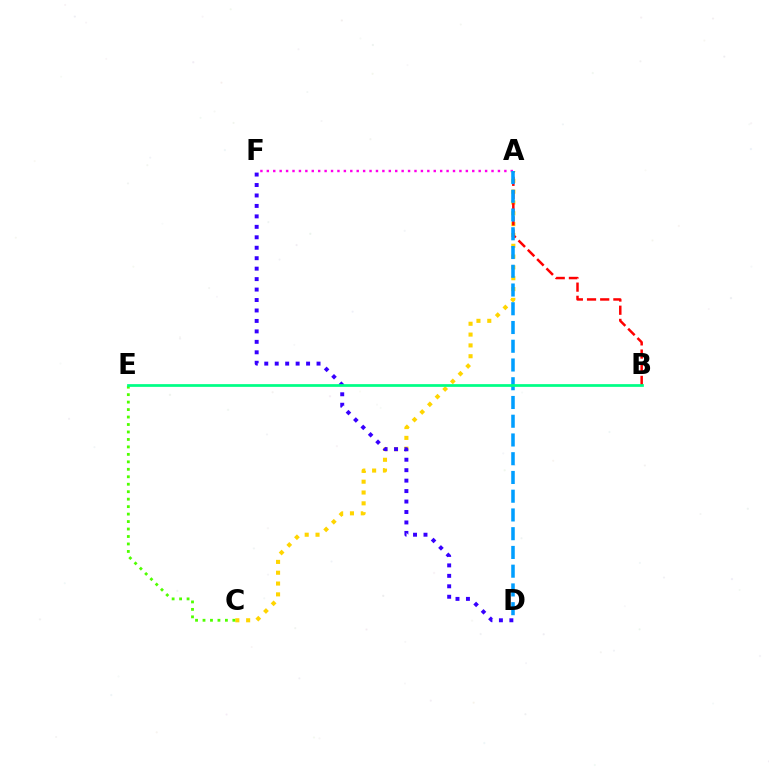{('A', 'F'): [{'color': '#ff00ed', 'line_style': 'dotted', 'thickness': 1.74}], ('A', 'C'): [{'color': '#ffd500', 'line_style': 'dotted', 'thickness': 2.94}], ('D', 'F'): [{'color': '#3700ff', 'line_style': 'dotted', 'thickness': 2.84}], ('A', 'B'): [{'color': '#ff0000', 'line_style': 'dashed', 'thickness': 1.79}], ('C', 'E'): [{'color': '#4fff00', 'line_style': 'dotted', 'thickness': 2.03}], ('A', 'D'): [{'color': '#009eff', 'line_style': 'dashed', 'thickness': 2.55}], ('B', 'E'): [{'color': '#00ff86', 'line_style': 'solid', 'thickness': 1.97}]}